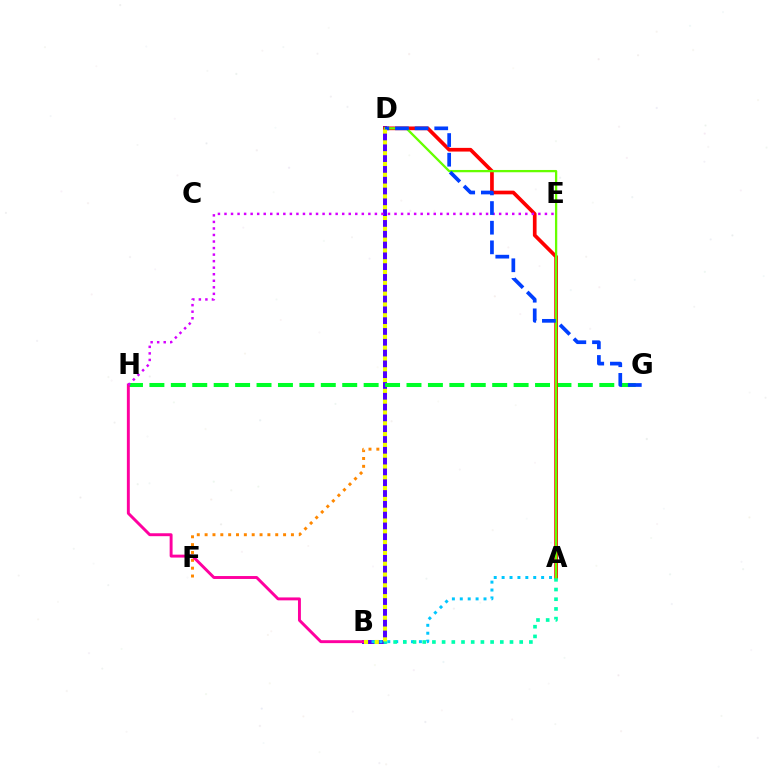{('D', 'F'): [{'color': '#ff8800', 'line_style': 'dotted', 'thickness': 2.13}], ('B', 'D'): [{'color': '#4f00ff', 'line_style': 'solid', 'thickness': 2.85}, {'color': '#eeff00', 'line_style': 'dotted', 'thickness': 2.94}], ('G', 'H'): [{'color': '#00ff27', 'line_style': 'dashed', 'thickness': 2.91}], ('A', 'B'): [{'color': '#00c7ff', 'line_style': 'dotted', 'thickness': 2.15}, {'color': '#00ffaf', 'line_style': 'dotted', 'thickness': 2.63}], ('B', 'H'): [{'color': '#ff00a0', 'line_style': 'solid', 'thickness': 2.11}], ('A', 'D'): [{'color': '#ff0000', 'line_style': 'solid', 'thickness': 2.66}, {'color': '#66ff00', 'line_style': 'solid', 'thickness': 1.65}], ('E', 'H'): [{'color': '#d600ff', 'line_style': 'dotted', 'thickness': 1.78}], ('D', 'G'): [{'color': '#003fff', 'line_style': 'dashed', 'thickness': 2.67}]}